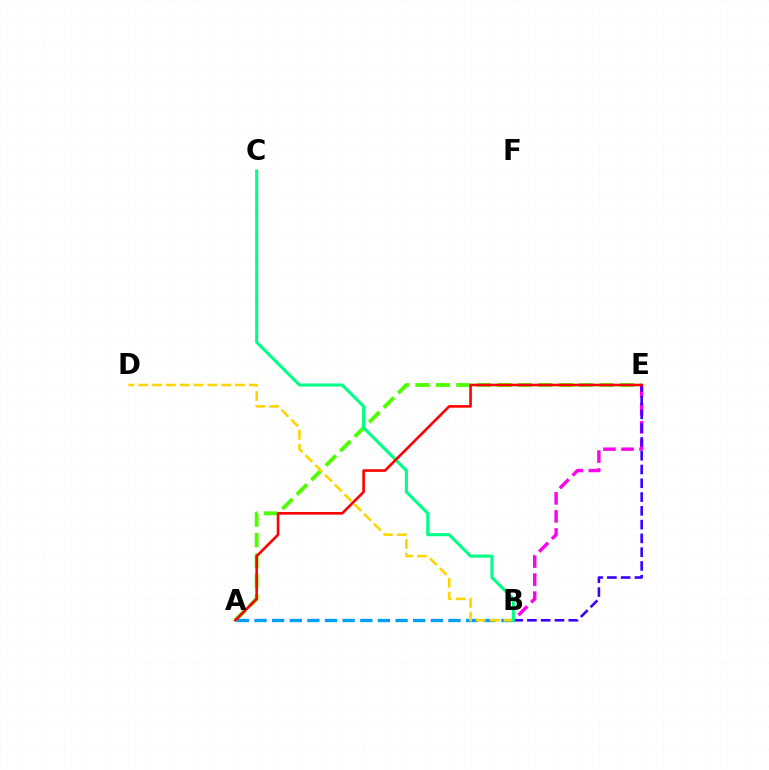{('A', 'E'): [{'color': '#4fff00', 'line_style': 'dashed', 'thickness': 2.78}, {'color': '#ff0000', 'line_style': 'solid', 'thickness': 1.88}], ('B', 'E'): [{'color': '#ff00ed', 'line_style': 'dashed', 'thickness': 2.45}, {'color': '#3700ff', 'line_style': 'dashed', 'thickness': 1.87}], ('A', 'B'): [{'color': '#009eff', 'line_style': 'dashed', 'thickness': 2.4}], ('B', 'D'): [{'color': '#ffd500', 'line_style': 'dashed', 'thickness': 1.88}], ('B', 'C'): [{'color': '#00ff86', 'line_style': 'solid', 'thickness': 2.21}]}